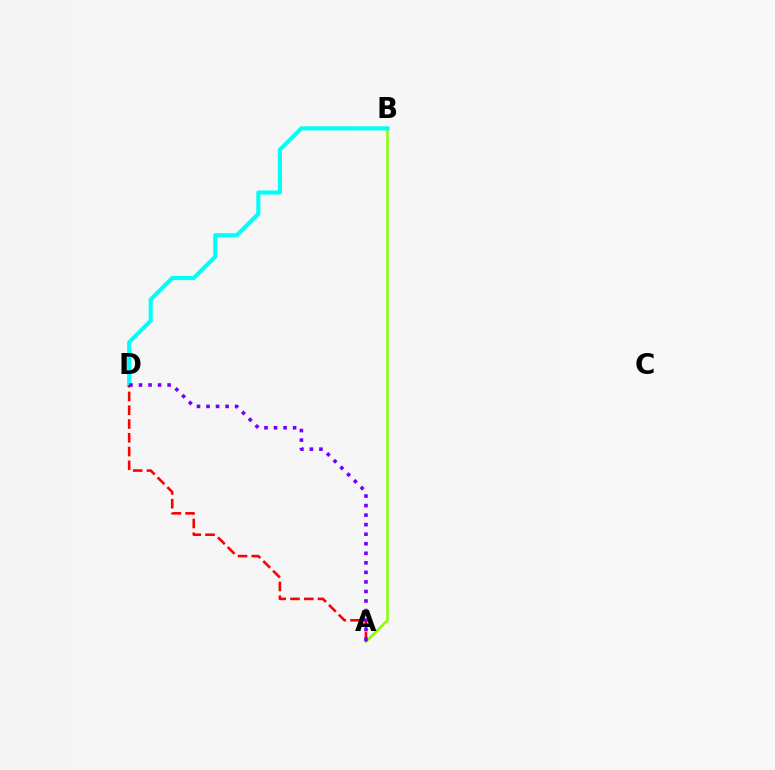{('A', 'B'): [{'color': '#84ff00', 'line_style': 'solid', 'thickness': 1.82}], ('B', 'D'): [{'color': '#00fff6', 'line_style': 'solid', 'thickness': 2.94}], ('A', 'D'): [{'color': '#ff0000', 'line_style': 'dashed', 'thickness': 1.87}, {'color': '#7200ff', 'line_style': 'dotted', 'thickness': 2.59}]}